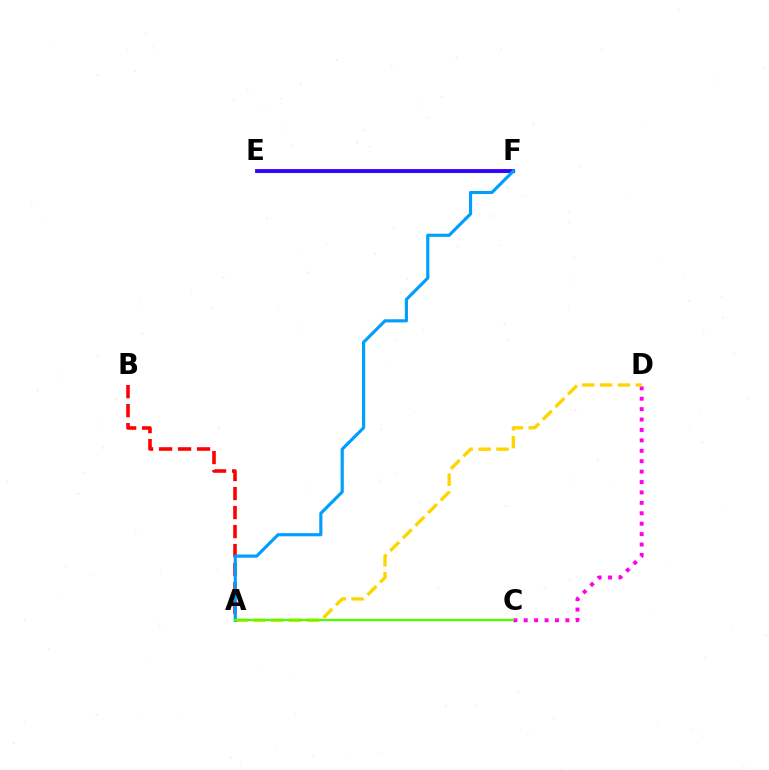{('C', 'D'): [{'color': '#ff00ed', 'line_style': 'dotted', 'thickness': 2.83}], ('E', 'F'): [{'color': '#00ff86', 'line_style': 'solid', 'thickness': 2.28}, {'color': '#3700ff', 'line_style': 'solid', 'thickness': 2.77}], ('A', 'B'): [{'color': '#ff0000', 'line_style': 'dashed', 'thickness': 2.58}], ('A', 'D'): [{'color': '#ffd500', 'line_style': 'dashed', 'thickness': 2.42}], ('A', 'F'): [{'color': '#009eff', 'line_style': 'solid', 'thickness': 2.26}], ('A', 'C'): [{'color': '#4fff00', 'line_style': 'solid', 'thickness': 1.66}]}